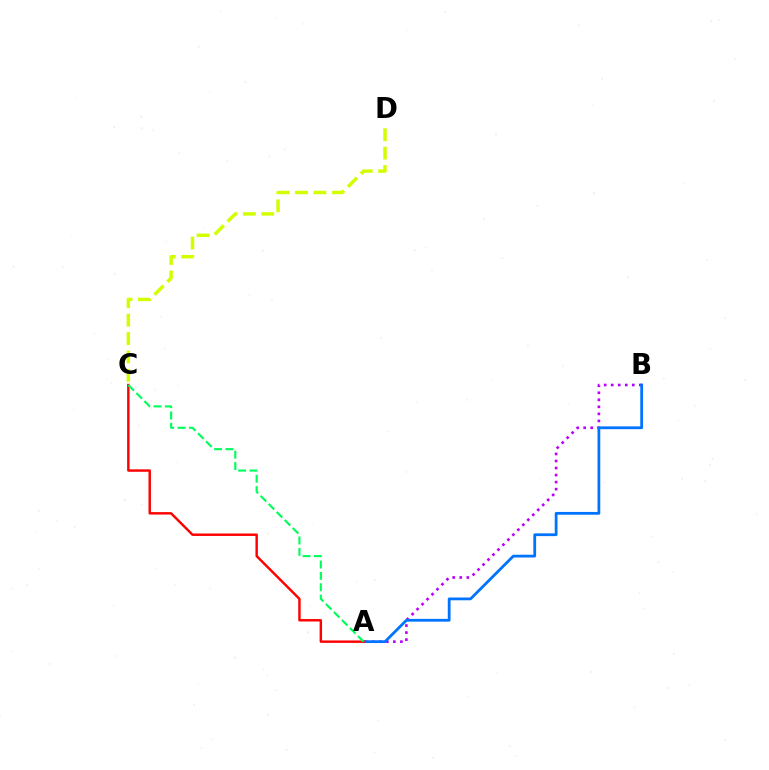{('A', 'B'): [{'color': '#b900ff', 'line_style': 'dotted', 'thickness': 1.91}, {'color': '#0074ff', 'line_style': 'solid', 'thickness': 2.0}], ('C', 'D'): [{'color': '#d1ff00', 'line_style': 'dashed', 'thickness': 2.5}], ('A', 'C'): [{'color': '#ff0000', 'line_style': 'solid', 'thickness': 1.75}, {'color': '#00ff5c', 'line_style': 'dashed', 'thickness': 1.54}]}